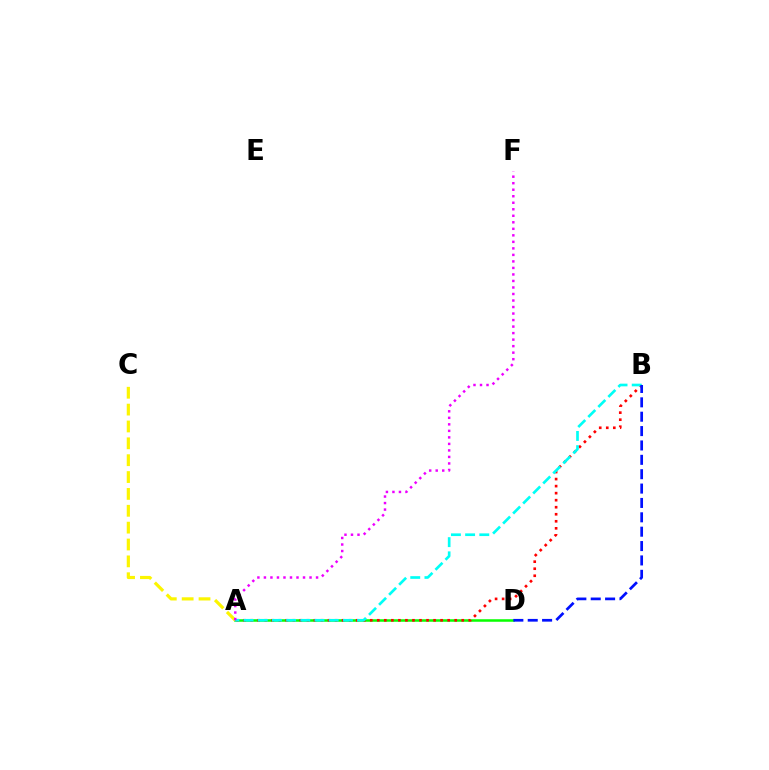{('A', 'D'): [{'color': '#08ff00', 'line_style': 'solid', 'thickness': 1.82}], ('A', 'C'): [{'color': '#fcf500', 'line_style': 'dashed', 'thickness': 2.29}], ('A', 'B'): [{'color': '#ff0000', 'line_style': 'dotted', 'thickness': 1.91}, {'color': '#00fff6', 'line_style': 'dashed', 'thickness': 1.93}], ('B', 'D'): [{'color': '#0010ff', 'line_style': 'dashed', 'thickness': 1.95}], ('A', 'F'): [{'color': '#ee00ff', 'line_style': 'dotted', 'thickness': 1.77}]}